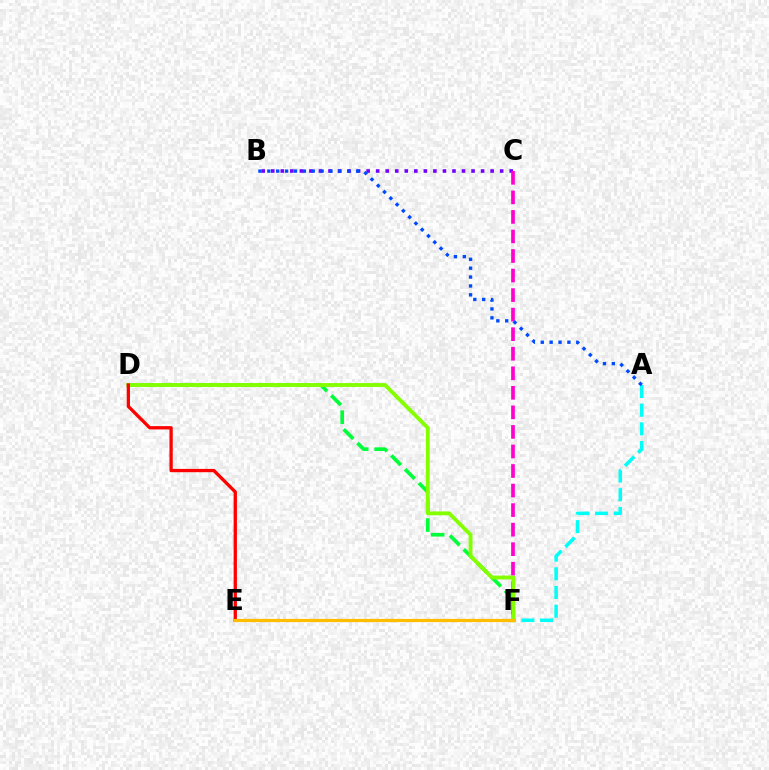{('D', 'F'): [{'color': '#00ff39', 'line_style': 'dashed', 'thickness': 2.65}, {'color': '#84ff00', 'line_style': 'solid', 'thickness': 2.78}], ('A', 'F'): [{'color': '#00fff6', 'line_style': 'dashed', 'thickness': 2.54}], ('B', 'C'): [{'color': '#7200ff', 'line_style': 'dotted', 'thickness': 2.59}], ('C', 'F'): [{'color': '#ff00cf', 'line_style': 'dashed', 'thickness': 2.66}], ('D', 'E'): [{'color': '#ff0000', 'line_style': 'solid', 'thickness': 2.37}], ('E', 'F'): [{'color': '#ffbd00', 'line_style': 'solid', 'thickness': 2.3}], ('A', 'B'): [{'color': '#004bff', 'line_style': 'dotted', 'thickness': 2.41}]}